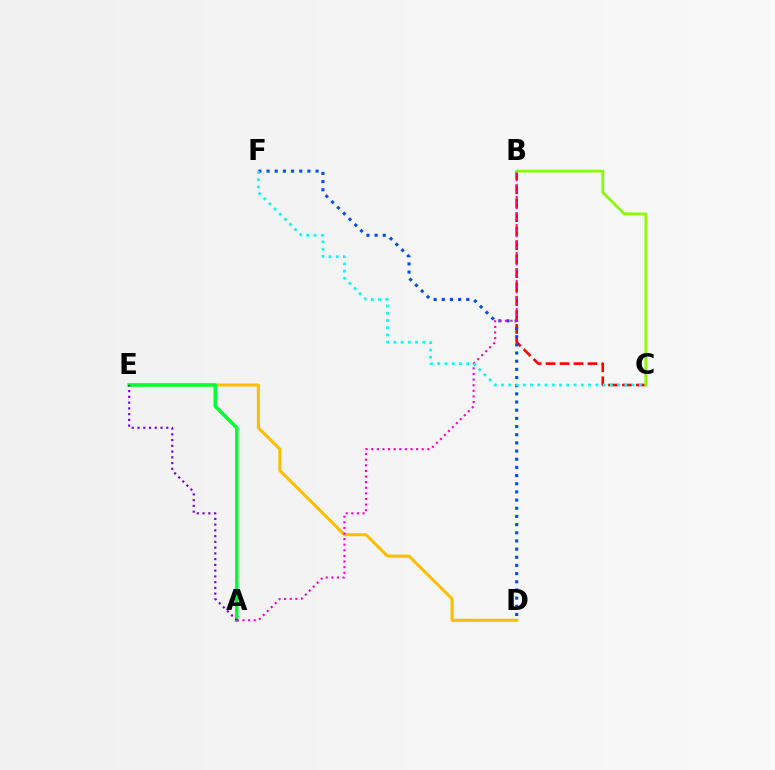{('D', 'E'): [{'color': '#ffbd00', 'line_style': 'solid', 'thickness': 2.18}], ('A', 'E'): [{'color': '#00ff39', 'line_style': 'solid', 'thickness': 2.55}, {'color': '#7200ff', 'line_style': 'dotted', 'thickness': 1.56}], ('B', 'C'): [{'color': '#ff0000', 'line_style': 'dashed', 'thickness': 1.9}, {'color': '#84ff00', 'line_style': 'solid', 'thickness': 1.99}], ('D', 'F'): [{'color': '#004bff', 'line_style': 'dotted', 'thickness': 2.22}], ('A', 'B'): [{'color': '#ff00cf', 'line_style': 'dotted', 'thickness': 1.52}], ('C', 'F'): [{'color': '#00fff6', 'line_style': 'dotted', 'thickness': 1.97}]}